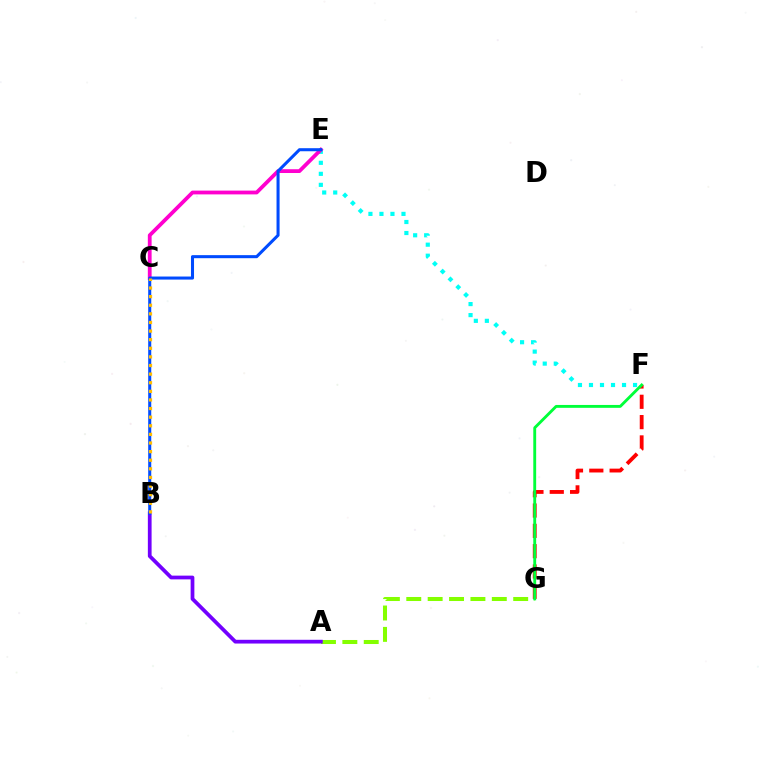{('A', 'G'): [{'color': '#84ff00', 'line_style': 'dashed', 'thickness': 2.91}], ('F', 'G'): [{'color': '#ff0000', 'line_style': 'dashed', 'thickness': 2.76}, {'color': '#00ff39', 'line_style': 'solid', 'thickness': 2.07}], ('E', 'F'): [{'color': '#00fff6', 'line_style': 'dotted', 'thickness': 2.99}], ('A', 'B'): [{'color': '#7200ff', 'line_style': 'solid', 'thickness': 2.7}], ('C', 'E'): [{'color': '#ff00cf', 'line_style': 'solid', 'thickness': 2.73}], ('B', 'E'): [{'color': '#004bff', 'line_style': 'solid', 'thickness': 2.2}], ('B', 'C'): [{'color': '#ffbd00', 'line_style': 'dotted', 'thickness': 2.34}]}